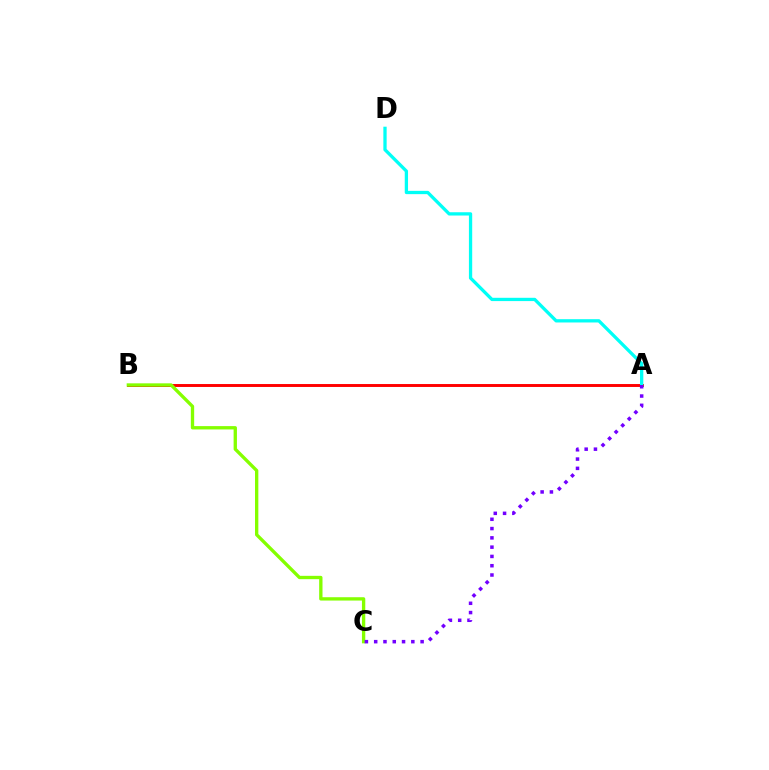{('A', 'B'): [{'color': '#ff0000', 'line_style': 'solid', 'thickness': 2.11}], ('A', 'D'): [{'color': '#00fff6', 'line_style': 'solid', 'thickness': 2.37}], ('B', 'C'): [{'color': '#84ff00', 'line_style': 'solid', 'thickness': 2.4}], ('A', 'C'): [{'color': '#7200ff', 'line_style': 'dotted', 'thickness': 2.52}]}